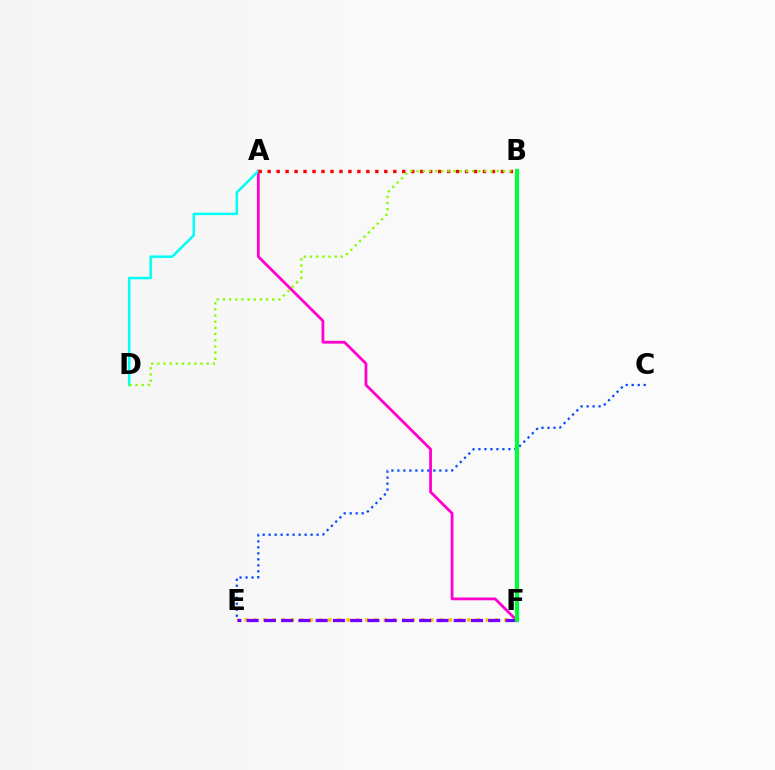{('A', 'F'): [{'color': '#ff00cf', 'line_style': 'solid', 'thickness': 2.01}], ('E', 'F'): [{'color': '#ffbd00', 'line_style': 'dotted', 'thickness': 2.52}, {'color': '#7200ff', 'line_style': 'dashed', 'thickness': 2.34}], ('A', 'D'): [{'color': '#00fff6', 'line_style': 'solid', 'thickness': 1.81}], ('C', 'E'): [{'color': '#004bff', 'line_style': 'dotted', 'thickness': 1.63}], ('A', 'B'): [{'color': '#ff0000', 'line_style': 'dotted', 'thickness': 2.44}], ('B', 'D'): [{'color': '#84ff00', 'line_style': 'dotted', 'thickness': 1.68}], ('B', 'F'): [{'color': '#00ff39', 'line_style': 'solid', 'thickness': 2.98}]}